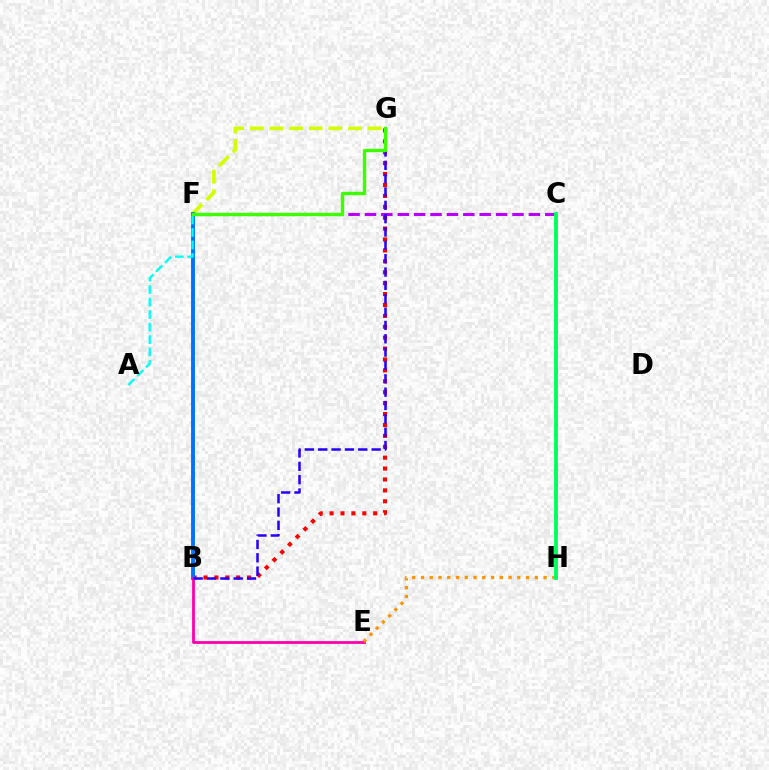{('F', 'G'): [{'color': '#d1ff00', 'line_style': 'dashed', 'thickness': 2.67}, {'color': '#3dff00', 'line_style': 'solid', 'thickness': 2.44}], ('B', 'G'): [{'color': '#ff0000', 'line_style': 'dotted', 'thickness': 2.96}, {'color': '#2500ff', 'line_style': 'dashed', 'thickness': 1.81}], ('C', 'F'): [{'color': '#b900ff', 'line_style': 'dashed', 'thickness': 2.23}], ('B', 'F'): [{'color': '#0074ff', 'line_style': 'solid', 'thickness': 2.8}], ('B', 'E'): [{'color': '#ff00ac', 'line_style': 'solid', 'thickness': 2.01}], ('E', 'H'): [{'color': '#ff9400', 'line_style': 'dotted', 'thickness': 2.38}], ('C', 'H'): [{'color': '#00ff5c', 'line_style': 'solid', 'thickness': 2.77}], ('A', 'F'): [{'color': '#00fff6', 'line_style': 'dashed', 'thickness': 1.7}]}